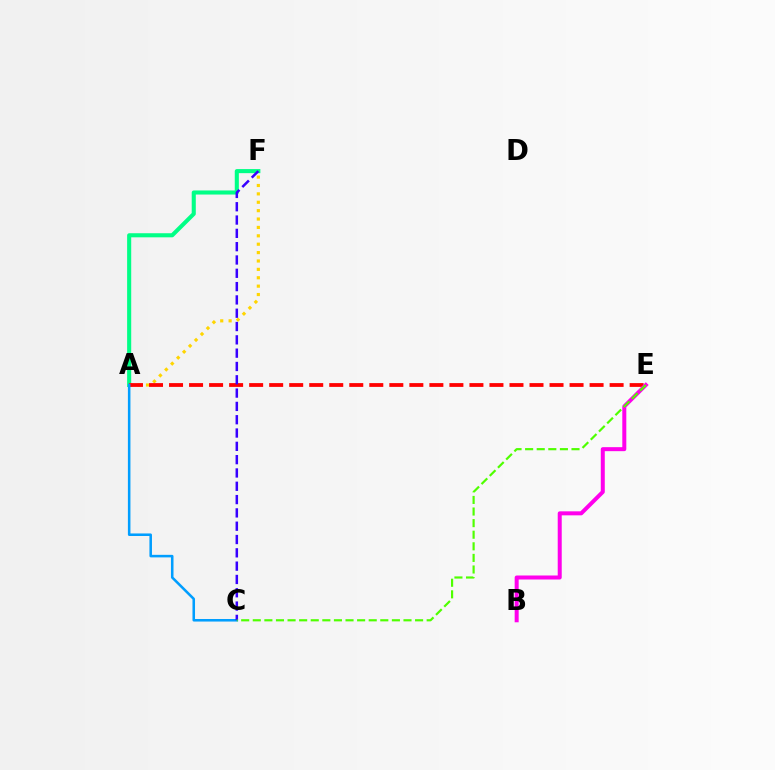{('A', 'F'): [{'color': '#00ff86', 'line_style': 'solid', 'thickness': 2.94}, {'color': '#ffd500', 'line_style': 'dotted', 'thickness': 2.28}], ('A', 'E'): [{'color': '#ff0000', 'line_style': 'dashed', 'thickness': 2.72}], ('A', 'C'): [{'color': '#009eff', 'line_style': 'solid', 'thickness': 1.83}], ('B', 'E'): [{'color': '#ff00ed', 'line_style': 'solid', 'thickness': 2.88}], ('C', 'F'): [{'color': '#3700ff', 'line_style': 'dashed', 'thickness': 1.81}], ('C', 'E'): [{'color': '#4fff00', 'line_style': 'dashed', 'thickness': 1.57}]}